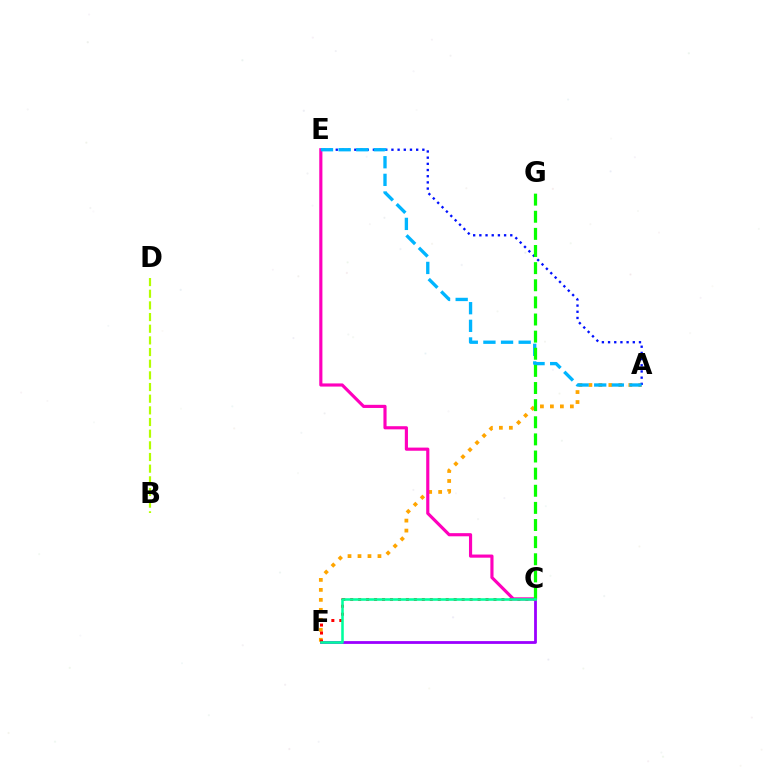{('A', 'F'): [{'color': '#ffa500', 'line_style': 'dotted', 'thickness': 2.71}], ('C', 'F'): [{'color': '#9b00ff', 'line_style': 'solid', 'thickness': 2.01}, {'color': '#ff0000', 'line_style': 'dotted', 'thickness': 2.16}, {'color': '#00ff9d', 'line_style': 'solid', 'thickness': 1.84}], ('B', 'D'): [{'color': '#b3ff00', 'line_style': 'dashed', 'thickness': 1.58}], ('A', 'E'): [{'color': '#0010ff', 'line_style': 'dotted', 'thickness': 1.68}, {'color': '#00b5ff', 'line_style': 'dashed', 'thickness': 2.4}], ('C', 'E'): [{'color': '#ff00bd', 'line_style': 'solid', 'thickness': 2.27}], ('C', 'G'): [{'color': '#08ff00', 'line_style': 'dashed', 'thickness': 2.33}]}